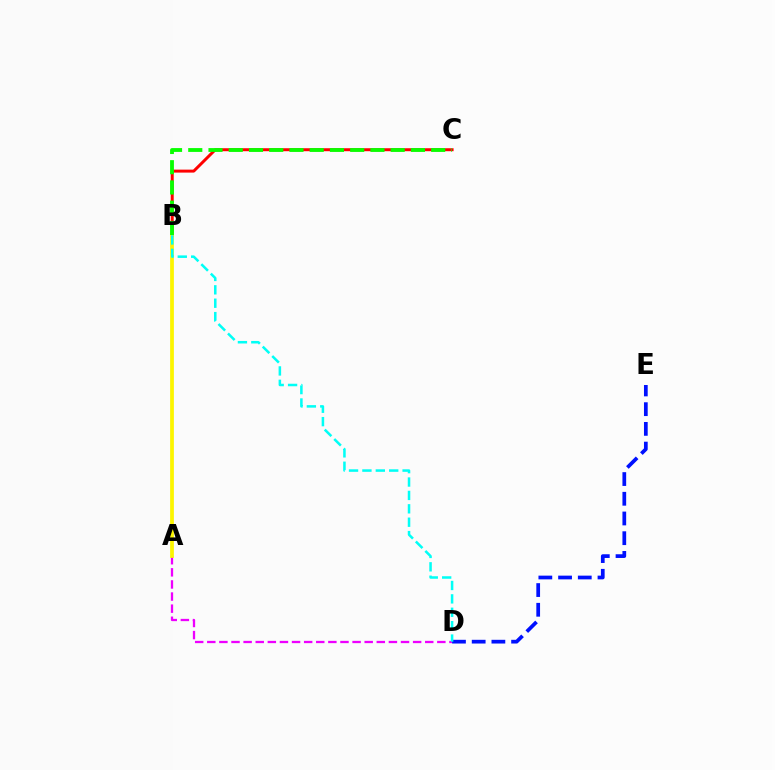{('D', 'E'): [{'color': '#0010ff', 'line_style': 'dashed', 'thickness': 2.68}], ('A', 'D'): [{'color': '#ee00ff', 'line_style': 'dashed', 'thickness': 1.64}], ('B', 'C'): [{'color': '#ff0000', 'line_style': 'solid', 'thickness': 2.14}, {'color': '#08ff00', 'line_style': 'dashed', 'thickness': 2.75}], ('A', 'B'): [{'color': '#fcf500', 'line_style': 'solid', 'thickness': 2.7}], ('B', 'D'): [{'color': '#00fff6', 'line_style': 'dashed', 'thickness': 1.82}]}